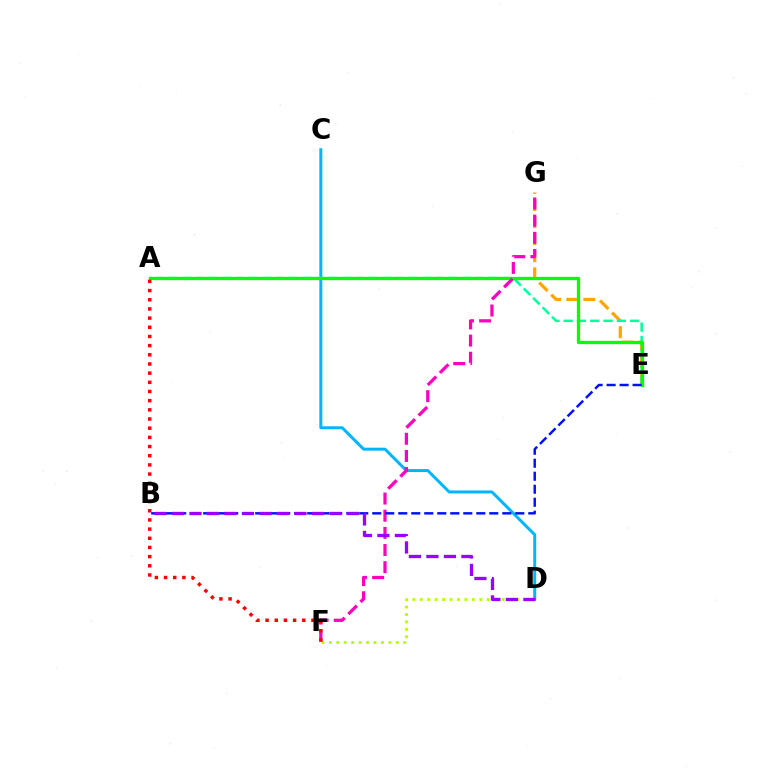{('E', 'G'): [{'color': '#ffa500', 'line_style': 'dashed', 'thickness': 2.32}], ('D', 'F'): [{'color': '#b3ff00', 'line_style': 'dotted', 'thickness': 2.02}], ('C', 'D'): [{'color': '#00b5ff', 'line_style': 'solid', 'thickness': 2.14}], ('A', 'E'): [{'color': '#00ff9d', 'line_style': 'dashed', 'thickness': 1.81}, {'color': '#08ff00', 'line_style': 'solid', 'thickness': 2.36}], ('F', 'G'): [{'color': '#ff00bd', 'line_style': 'dashed', 'thickness': 2.33}], ('A', 'F'): [{'color': '#ff0000', 'line_style': 'dotted', 'thickness': 2.49}], ('B', 'E'): [{'color': '#0010ff', 'line_style': 'dashed', 'thickness': 1.77}], ('B', 'D'): [{'color': '#9b00ff', 'line_style': 'dashed', 'thickness': 2.38}]}